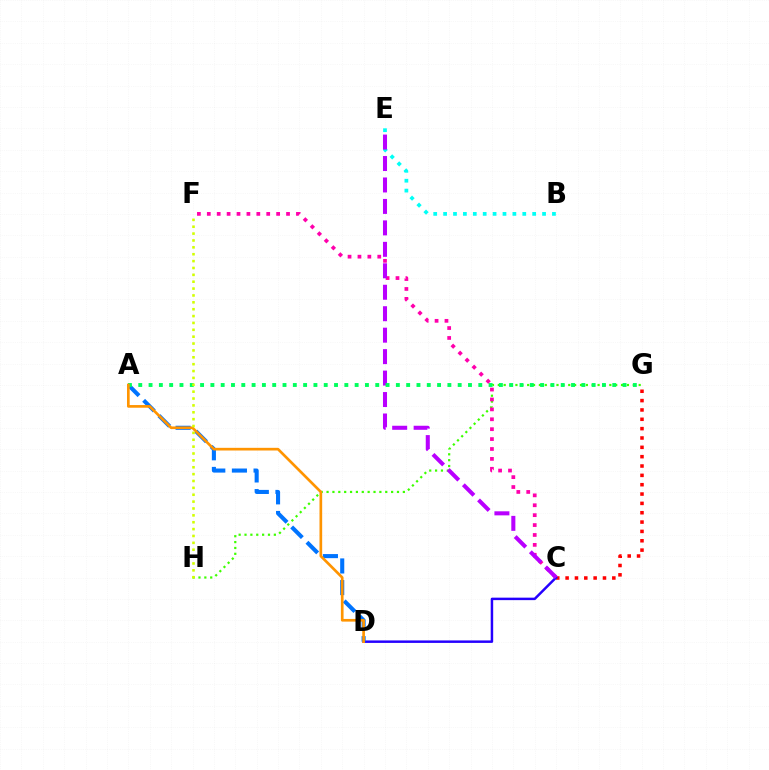{('C', 'G'): [{'color': '#ff0000', 'line_style': 'dotted', 'thickness': 2.54}], ('G', 'H'): [{'color': '#3dff00', 'line_style': 'dotted', 'thickness': 1.59}], ('C', 'F'): [{'color': '#ff00ac', 'line_style': 'dotted', 'thickness': 2.69}], ('C', 'D'): [{'color': '#2500ff', 'line_style': 'solid', 'thickness': 1.78}], ('A', 'D'): [{'color': '#0074ff', 'line_style': 'dashed', 'thickness': 2.94}, {'color': '#ff9400', 'line_style': 'solid', 'thickness': 1.93}], ('B', 'E'): [{'color': '#00fff6', 'line_style': 'dotted', 'thickness': 2.69}], ('C', 'E'): [{'color': '#b900ff', 'line_style': 'dashed', 'thickness': 2.91}], ('A', 'G'): [{'color': '#00ff5c', 'line_style': 'dotted', 'thickness': 2.8}], ('F', 'H'): [{'color': '#d1ff00', 'line_style': 'dotted', 'thickness': 1.87}]}